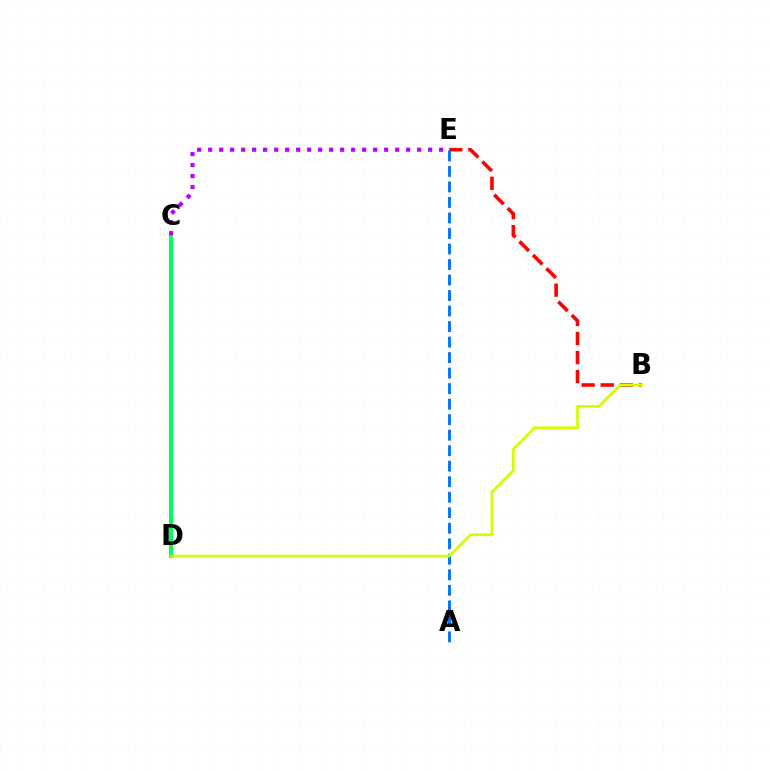{('C', 'D'): [{'color': '#00ff5c', 'line_style': 'solid', 'thickness': 2.89}], ('B', 'E'): [{'color': '#ff0000', 'line_style': 'dashed', 'thickness': 2.59}], ('C', 'E'): [{'color': '#b900ff', 'line_style': 'dotted', 'thickness': 2.99}], ('A', 'E'): [{'color': '#0074ff', 'line_style': 'dashed', 'thickness': 2.11}], ('B', 'D'): [{'color': '#d1ff00', 'line_style': 'solid', 'thickness': 1.99}]}